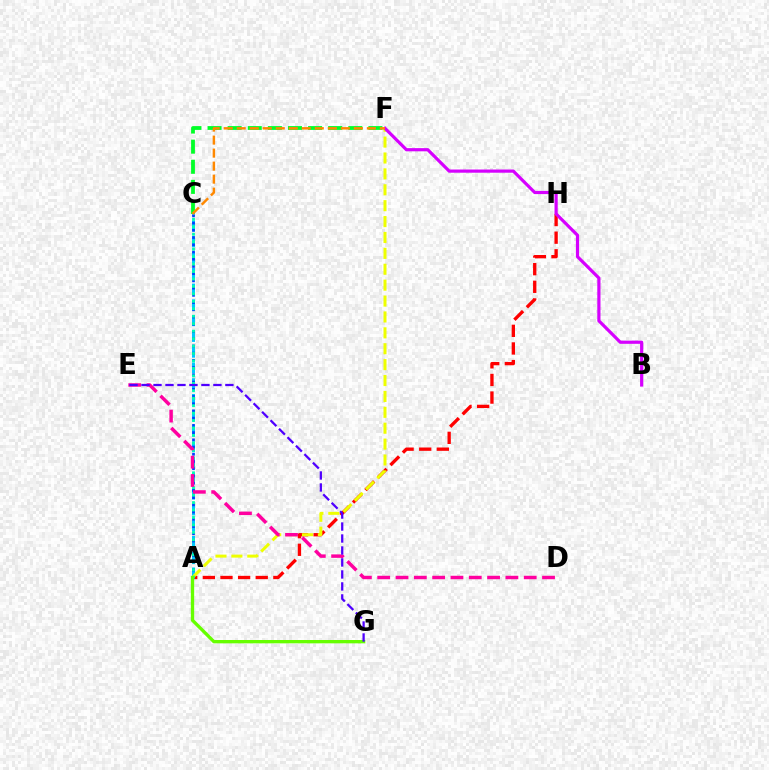{('A', 'C'): [{'color': '#00c7ff', 'line_style': 'dashed', 'thickness': 2.14}, {'color': '#003fff', 'line_style': 'dotted', 'thickness': 1.96}, {'color': '#00ffaf', 'line_style': 'dotted', 'thickness': 2.02}], ('A', 'H'): [{'color': '#ff0000', 'line_style': 'dashed', 'thickness': 2.39}], ('C', 'F'): [{'color': '#00ff27', 'line_style': 'dashed', 'thickness': 2.73}, {'color': '#ff8800', 'line_style': 'dashed', 'thickness': 1.77}], ('A', 'F'): [{'color': '#eeff00', 'line_style': 'dashed', 'thickness': 2.16}], ('D', 'E'): [{'color': '#ff00a0', 'line_style': 'dashed', 'thickness': 2.49}], ('B', 'F'): [{'color': '#d600ff', 'line_style': 'solid', 'thickness': 2.3}], ('A', 'G'): [{'color': '#66ff00', 'line_style': 'solid', 'thickness': 2.4}], ('E', 'G'): [{'color': '#4f00ff', 'line_style': 'dashed', 'thickness': 1.63}]}